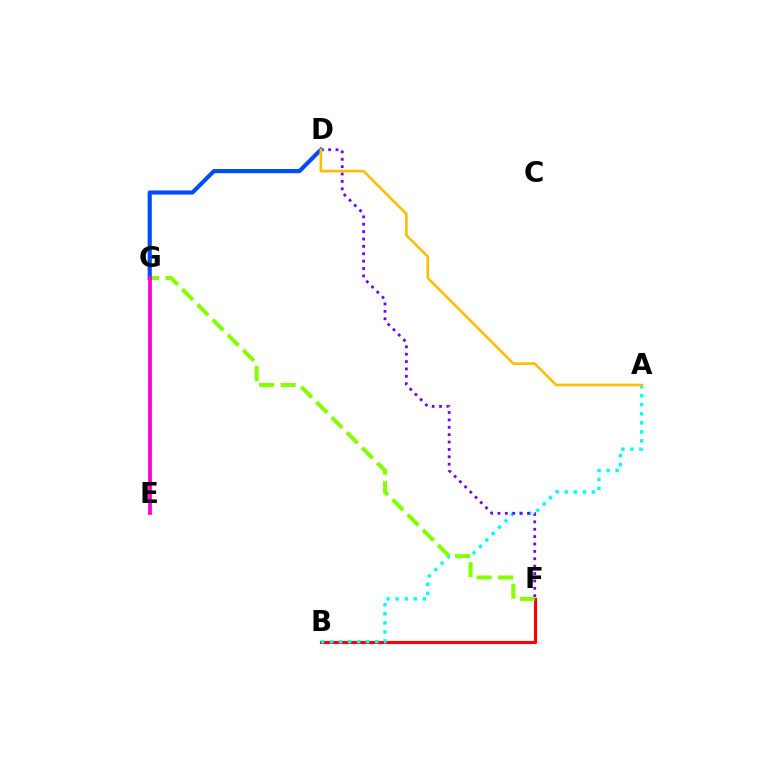{('B', 'F'): [{'color': '#ff0000', 'line_style': 'solid', 'thickness': 2.27}], ('E', 'G'): [{'color': '#00ff39', 'line_style': 'dashed', 'thickness': 1.58}, {'color': '#ff00cf', 'line_style': 'solid', 'thickness': 2.7}], ('A', 'B'): [{'color': '#00fff6', 'line_style': 'dotted', 'thickness': 2.45}], ('D', 'F'): [{'color': '#7200ff', 'line_style': 'dotted', 'thickness': 2.01}], ('F', 'G'): [{'color': '#84ff00', 'line_style': 'dashed', 'thickness': 2.92}], ('D', 'G'): [{'color': '#004bff', 'line_style': 'solid', 'thickness': 2.99}], ('A', 'D'): [{'color': '#ffbd00', 'line_style': 'solid', 'thickness': 1.9}]}